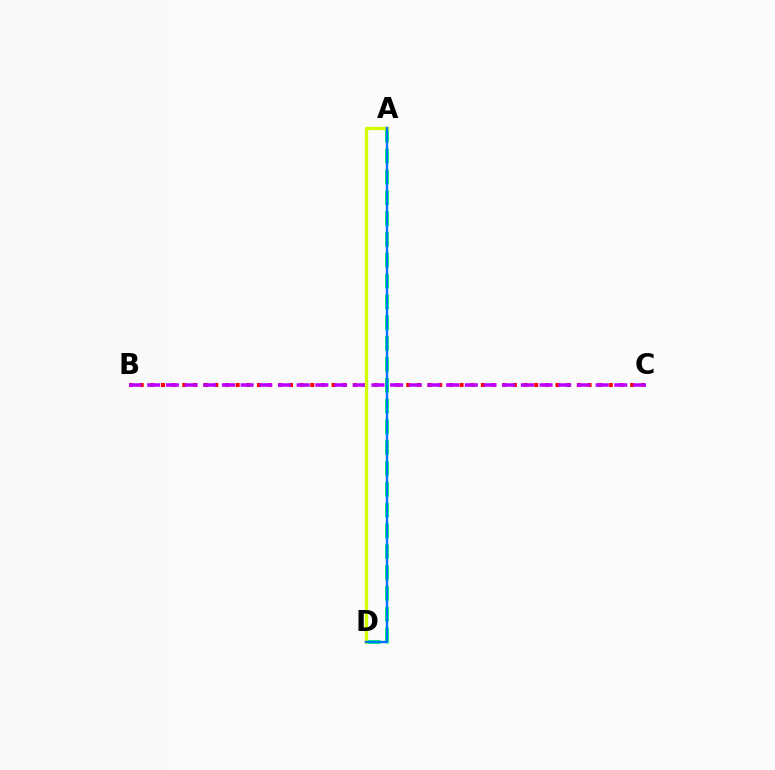{('B', 'C'): [{'color': '#ff0000', 'line_style': 'dotted', 'thickness': 2.9}, {'color': '#b900ff', 'line_style': 'dashed', 'thickness': 2.54}], ('A', 'D'): [{'color': '#00ff5c', 'line_style': 'dashed', 'thickness': 2.83}, {'color': '#d1ff00', 'line_style': 'solid', 'thickness': 2.4}, {'color': '#0074ff', 'line_style': 'solid', 'thickness': 1.73}]}